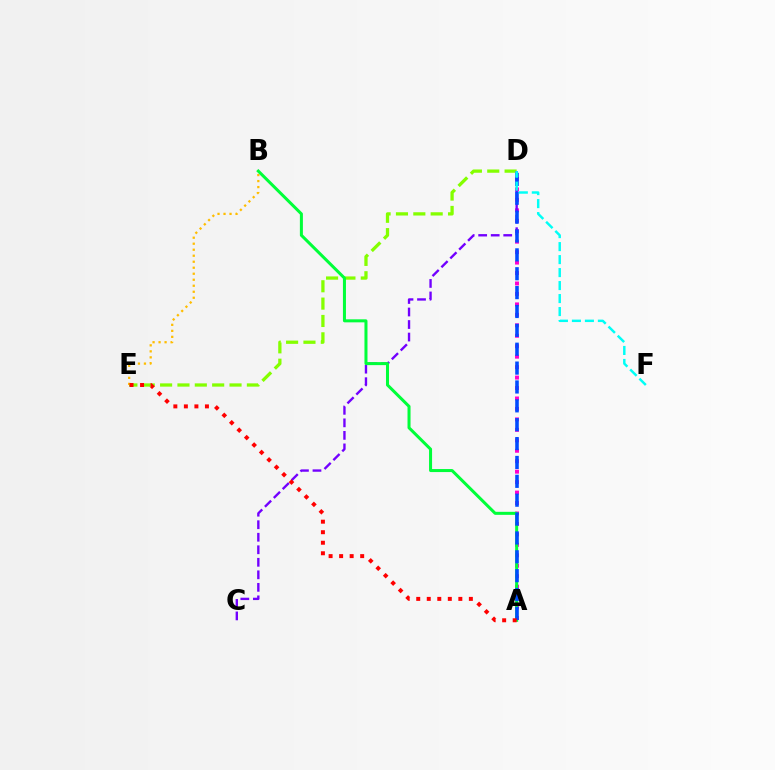{('D', 'E'): [{'color': '#84ff00', 'line_style': 'dashed', 'thickness': 2.36}], ('B', 'E'): [{'color': '#ffbd00', 'line_style': 'dotted', 'thickness': 1.63}], ('A', 'D'): [{'color': '#ff00cf', 'line_style': 'dotted', 'thickness': 2.84}, {'color': '#004bff', 'line_style': 'dashed', 'thickness': 2.56}], ('C', 'D'): [{'color': '#7200ff', 'line_style': 'dashed', 'thickness': 1.7}], ('A', 'B'): [{'color': '#00ff39', 'line_style': 'solid', 'thickness': 2.18}], ('A', 'E'): [{'color': '#ff0000', 'line_style': 'dotted', 'thickness': 2.86}], ('D', 'F'): [{'color': '#00fff6', 'line_style': 'dashed', 'thickness': 1.76}]}